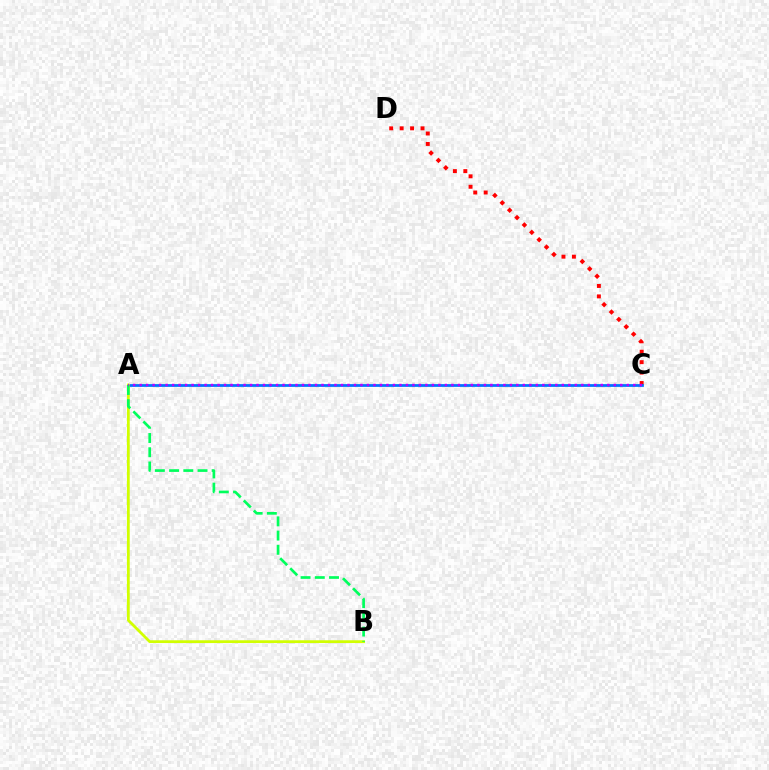{('C', 'D'): [{'color': '#ff0000', 'line_style': 'dotted', 'thickness': 2.84}], ('A', 'C'): [{'color': '#0074ff', 'line_style': 'solid', 'thickness': 1.99}, {'color': '#b900ff', 'line_style': 'dotted', 'thickness': 1.76}], ('A', 'B'): [{'color': '#d1ff00', 'line_style': 'solid', 'thickness': 2.01}, {'color': '#00ff5c', 'line_style': 'dashed', 'thickness': 1.93}]}